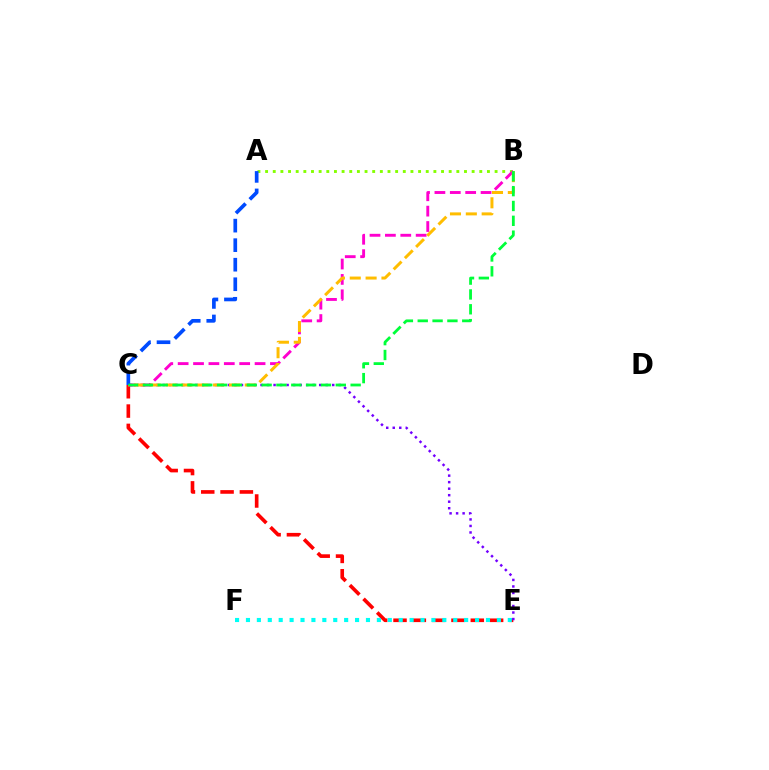{('C', 'E'): [{'color': '#ff0000', 'line_style': 'dashed', 'thickness': 2.62}, {'color': '#7200ff', 'line_style': 'dotted', 'thickness': 1.77}], ('A', 'B'): [{'color': '#84ff00', 'line_style': 'dotted', 'thickness': 2.08}], ('B', 'C'): [{'color': '#ff00cf', 'line_style': 'dashed', 'thickness': 2.09}, {'color': '#ffbd00', 'line_style': 'dashed', 'thickness': 2.15}, {'color': '#00ff39', 'line_style': 'dashed', 'thickness': 2.02}], ('E', 'F'): [{'color': '#00fff6', 'line_style': 'dotted', 'thickness': 2.96}], ('A', 'C'): [{'color': '#004bff', 'line_style': 'dashed', 'thickness': 2.65}]}